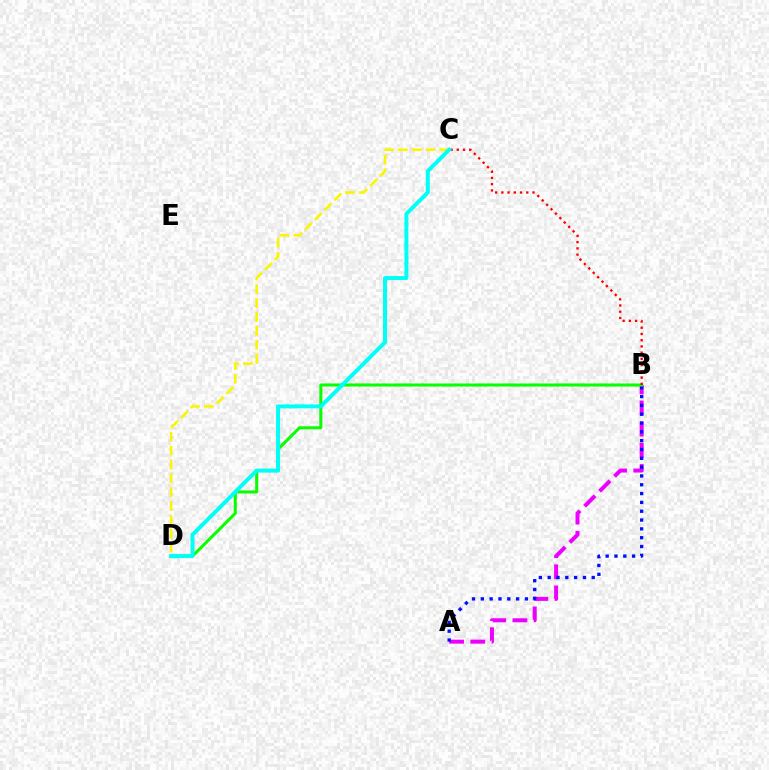{('A', 'B'): [{'color': '#ee00ff', 'line_style': 'dashed', 'thickness': 2.88}, {'color': '#0010ff', 'line_style': 'dotted', 'thickness': 2.4}], ('B', 'D'): [{'color': '#08ff00', 'line_style': 'solid', 'thickness': 2.2}], ('C', 'D'): [{'color': '#fcf500', 'line_style': 'dashed', 'thickness': 1.88}, {'color': '#00fff6', 'line_style': 'solid', 'thickness': 2.86}], ('B', 'C'): [{'color': '#ff0000', 'line_style': 'dotted', 'thickness': 1.69}]}